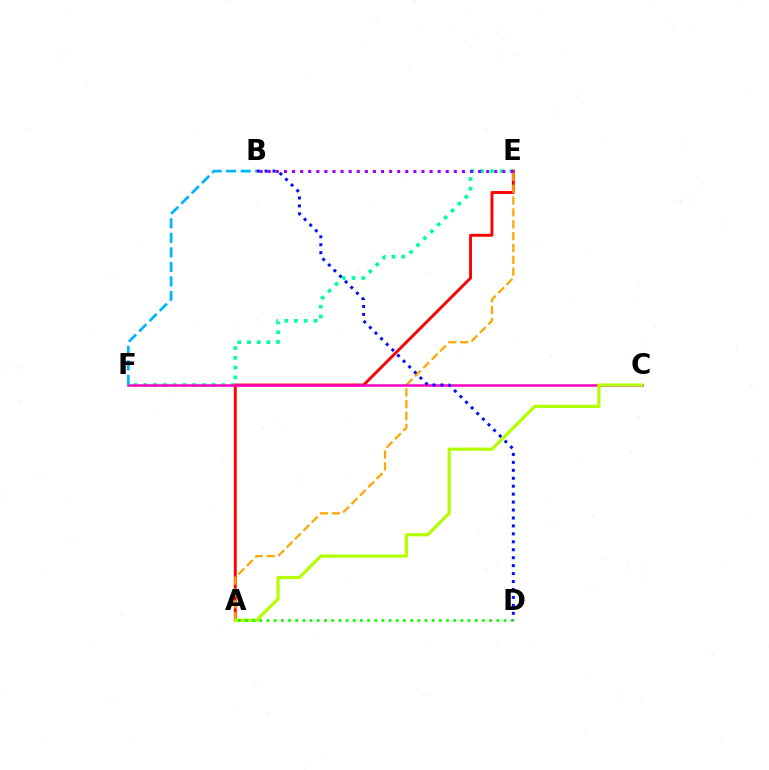{('E', 'F'): [{'color': '#00ff9d', 'line_style': 'dotted', 'thickness': 2.65}], ('A', 'E'): [{'color': '#ff0000', 'line_style': 'solid', 'thickness': 2.09}, {'color': '#ffa500', 'line_style': 'dashed', 'thickness': 1.61}], ('B', 'E'): [{'color': '#9b00ff', 'line_style': 'dotted', 'thickness': 2.2}], ('C', 'F'): [{'color': '#ff00bd', 'line_style': 'solid', 'thickness': 1.8}], ('A', 'C'): [{'color': '#b3ff00', 'line_style': 'solid', 'thickness': 2.3}], ('B', 'F'): [{'color': '#00b5ff', 'line_style': 'dashed', 'thickness': 1.97}], ('A', 'D'): [{'color': '#08ff00', 'line_style': 'dotted', 'thickness': 1.95}], ('B', 'D'): [{'color': '#0010ff', 'line_style': 'dotted', 'thickness': 2.16}]}